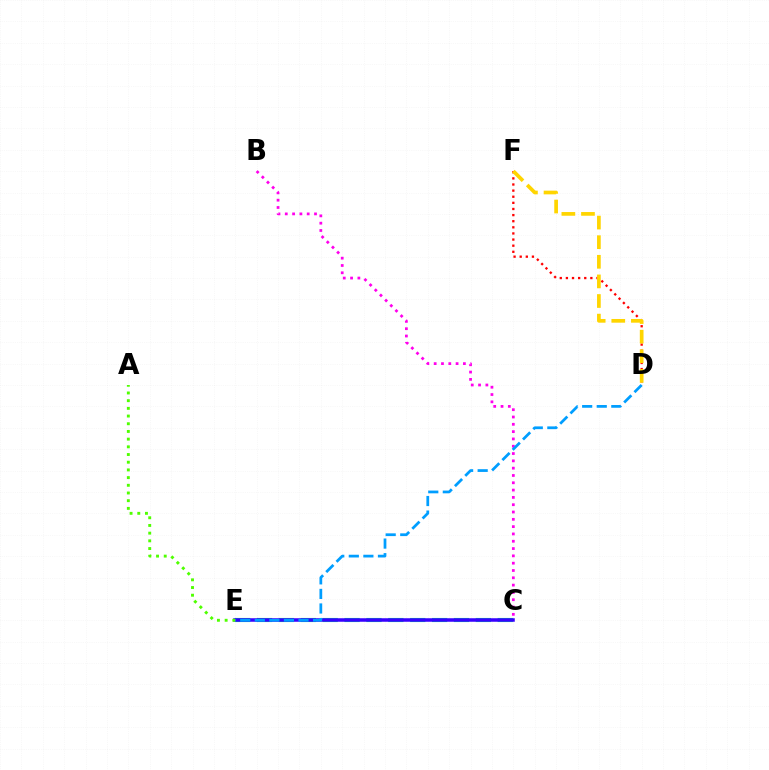{('C', 'E'): [{'color': '#00ff86', 'line_style': 'dashed', 'thickness': 2.97}, {'color': '#3700ff', 'line_style': 'solid', 'thickness': 2.54}], ('D', 'F'): [{'color': '#ff0000', 'line_style': 'dotted', 'thickness': 1.66}, {'color': '#ffd500', 'line_style': 'dashed', 'thickness': 2.66}], ('B', 'C'): [{'color': '#ff00ed', 'line_style': 'dotted', 'thickness': 1.99}], ('D', 'E'): [{'color': '#009eff', 'line_style': 'dashed', 'thickness': 1.98}], ('A', 'E'): [{'color': '#4fff00', 'line_style': 'dotted', 'thickness': 2.09}]}